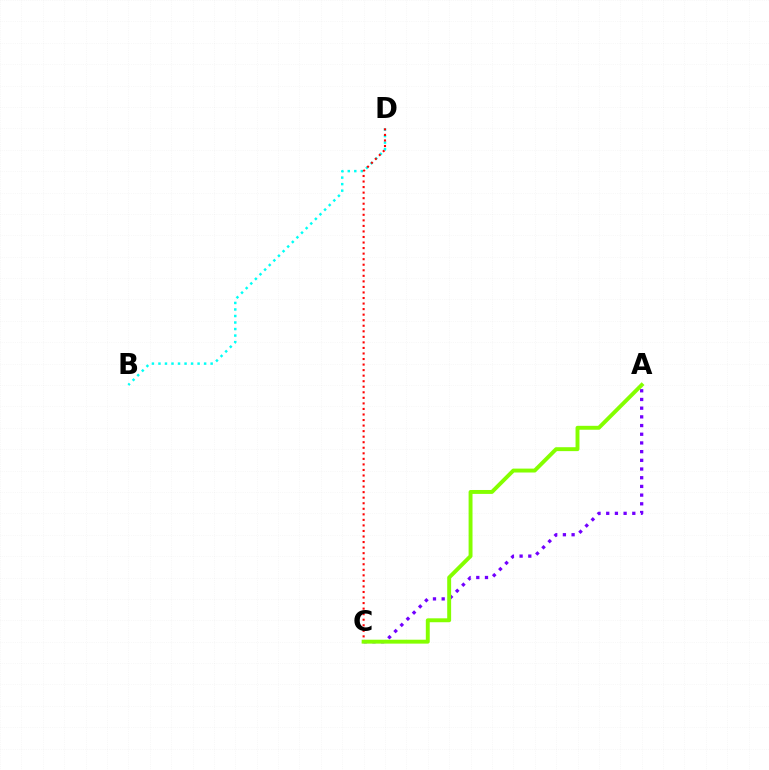{('A', 'C'): [{'color': '#7200ff', 'line_style': 'dotted', 'thickness': 2.36}, {'color': '#84ff00', 'line_style': 'solid', 'thickness': 2.82}], ('B', 'D'): [{'color': '#00fff6', 'line_style': 'dotted', 'thickness': 1.77}], ('C', 'D'): [{'color': '#ff0000', 'line_style': 'dotted', 'thickness': 1.51}]}